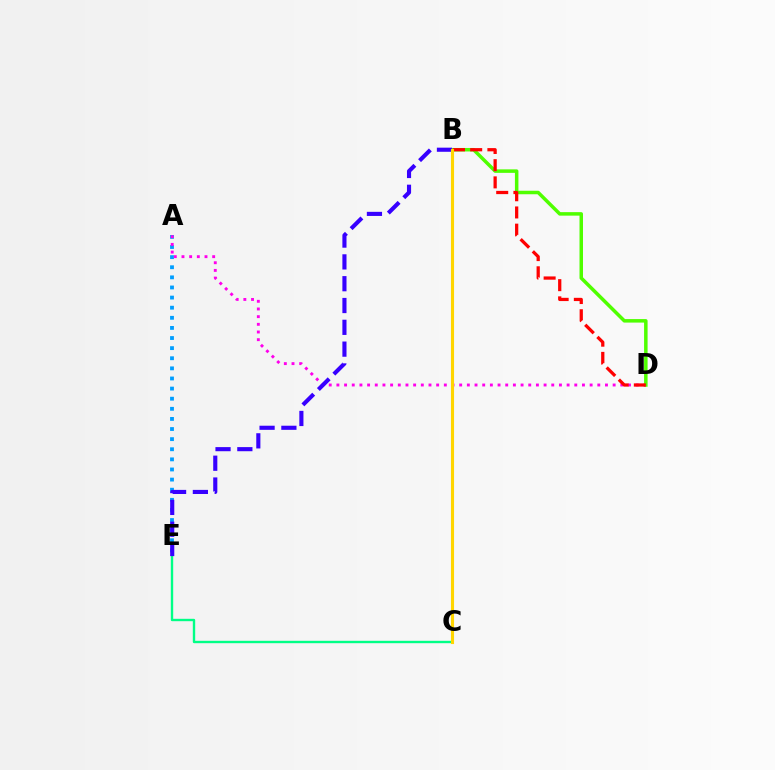{('C', 'E'): [{'color': '#00ff86', 'line_style': 'solid', 'thickness': 1.72}], ('A', 'E'): [{'color': '#009eff', 'line_style': 'dotted', 'thickness': 2.75}], ('A', 'D'): [{'color': '#ff00ed', 'line_style': 'dotted', 'thickness': 2.08}], ('B', 'D'): [{'color': '#4fff00', 'line_style': 'solid', 'thickness': 2.52}, {'color': '#ff0000', 'line_style': 'dashed', 'thickness': 2.34}], ('B', 'E'): [{'color': '#3700ff', 'line_style': 'dashed', 'thickness': 2.96}], ('B', 'C'): [{'color': '#ffd500', 'line_style': 'solid', 'thickness': 2.24}]}